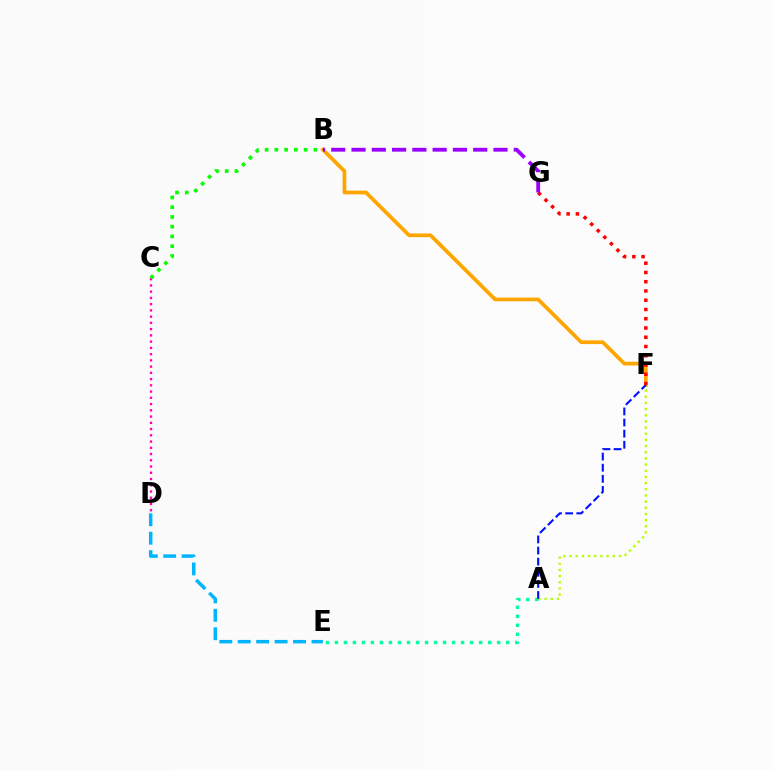{('B', 'F'): [{'color': '#ffa500', 'line_style': 'solid', 'thickness': 2.68}], ('A', 'E'): [{'color': '#00ff9d', 'line_style': 'dotted', 'thickness': 2.45}], ('C', 'D'): [{'color': '#ff00bd', 'line_style': 'dotted', 'thickness': 1.7}], ('A', 'F'): [{'color': '#b3ff00', 'line_style': 'dotted', 'thickness': 1.68}, {'color': '#0010ff', 'line_style': 'dashed', 'thickness': 1.51}], ('D', 'E'): [{'color': '#00b5ff', 'line_style': 'dashed', 'thickness': 2.51}], ('B', 'C'): [{'color': '#08ff00', 'line_style': 'dotted', 'thickness': 2.65}], ('F', 'G'): [{'color': '#ff0000', 'line_style': 'dotted', 'thickness': 2.52}], ('B', 'G'): [{'color': '#9b00ff', 'line_style': 'dashed', 'thickness': 2.75}]}